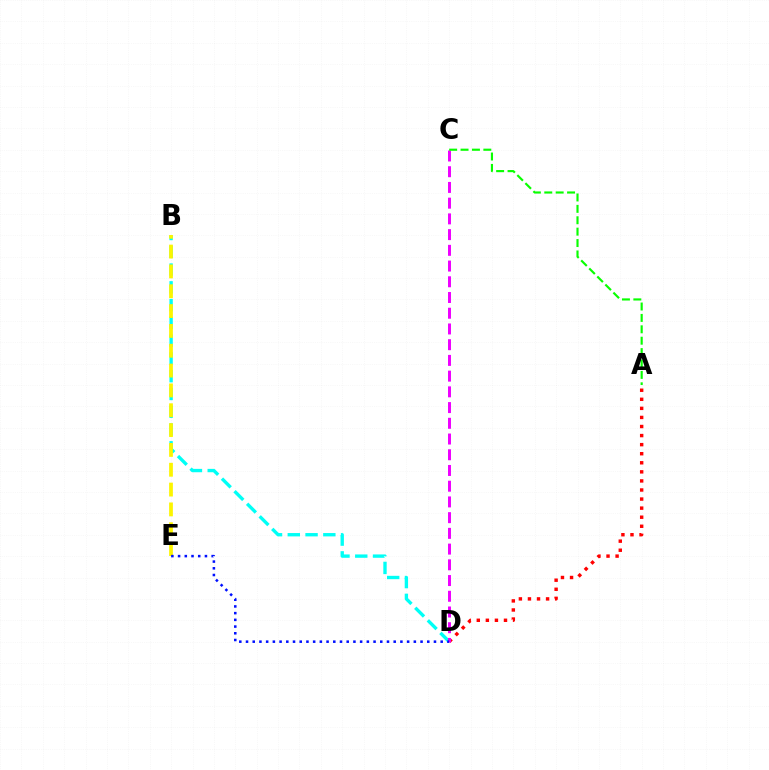{('A', 'D'): [{'color': '#ff0000', 'line_style': 'dotted', 'thickness': 2.46}], ('B', 'D'): [{'color': '#00fff6', 'line_style': 'dashed', 'thickness': 2.41}], ('C', 'D'): [{'color': '#ee00ff', 'line_style': 'dashed', 'thickness': 2.14}], ('A', 'C'): [{'color': '#08ff00', 'line_style': 'dashed', 'thickness': 1.55}], ('B', 'E'): [{'color': '#fcf500', 'line_style': 'dashed', 'thickness': 2.69}], ('D', 'E'): [{'color': '#0010ff', 'line_style': 'dotted', 'thickness': 1.82}]}